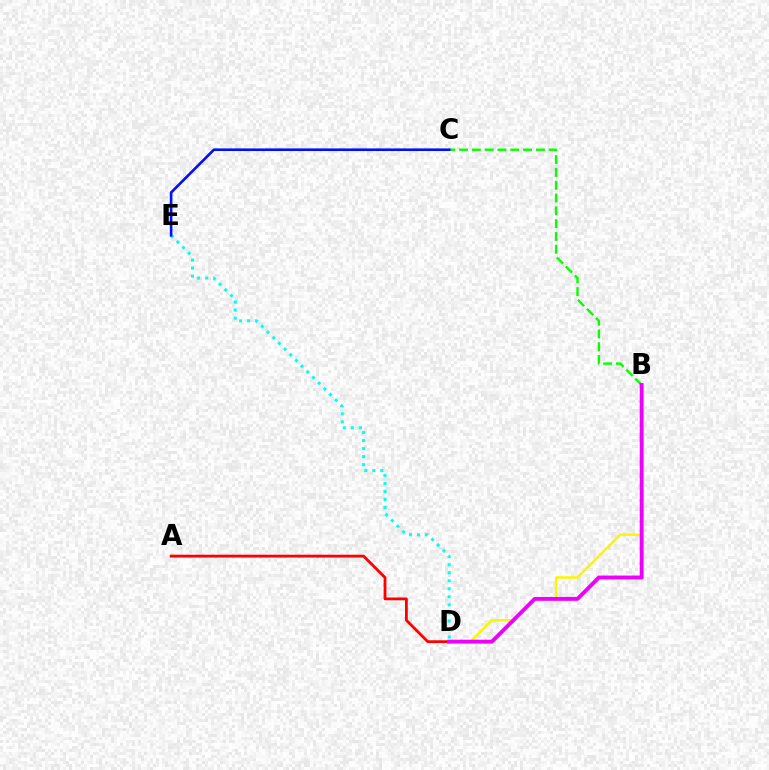{('B', 'C'): [{'color': '#08ff00', 'line_style': 'dashed', 'thickness': 1.74}], ('B', 'D'): [{'color': '#fcf500', 'line_style': 'solid', 'thickness': 1.79}, {'color': '#ee00ff', 'line_style': 'solid', 'thickness': 2.8}], ('A', 'D'): [{'color': '#ff0000', 'line_style': 'solid', 'thickness': 2.02}], ('D', 'E'): [{'color': '#00fff6', 'line_style': 'dotted', 'thickness': 2.18}], ('C', 'E'): [{'color': '#0010ff', 'line_style': 'solid', 'thickness': 1.88}]}